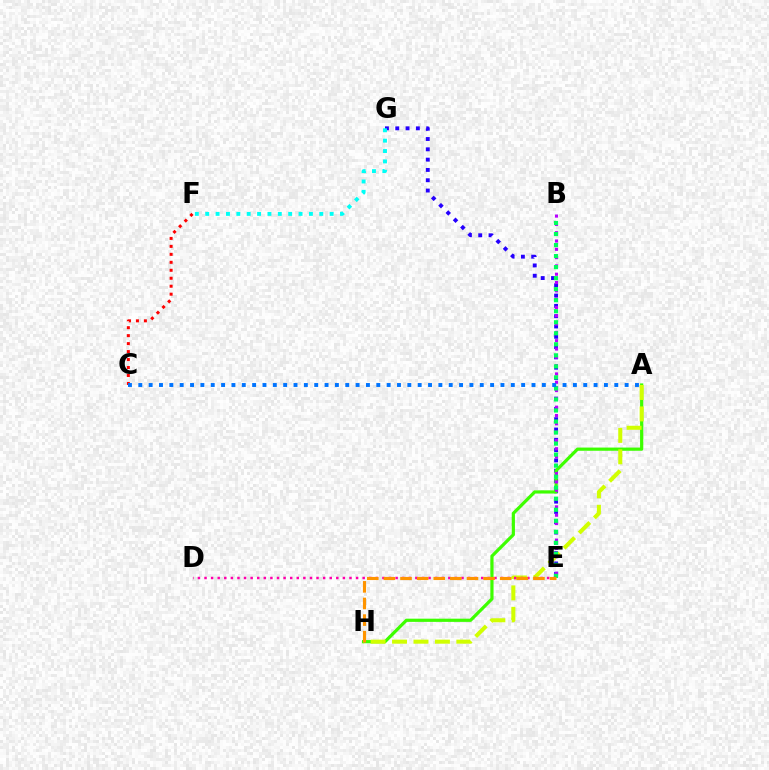{('E', 'G'): [{'color': '#2500ff', 'line_style': 'dotted', 'thickness': 2.8}], ('A', 'H'): [{'color': '#3dff00', 'line_style': 'solid', 'thickness': 2.3}, {'color': '#d1ff00', 'line_style': 'dashed', 'thickness': 2.91}], ('B', 'E'): [{'color': '#b900ff', 'line_style': 'dotted', 'thickness': 2.26}, {'color': '#00ff5c', 'line_style': 'dotted', 'thickness': 3.0}], ('C', 'F'): [{'color': '#ff0000', 'line_style': 'dotted', 'thickness': 2.16}], ('A', 'C'): [{'color': '#0074ff', 'line_style': 'dotted', 'thickness': 2.81}], ('D', 'E'): [{'color': '#ff00ac', 'line_style': 'dotted', 'thickness': 1.79}], ('E', 'H'): [{'color': '#ff9400', 'line_style': 'dashed', 'thickness': 2.26}], ('F', 'G'): [{'color': '#00fff6', 'line_style': 'dotted', 'thickness': 2.82}]}